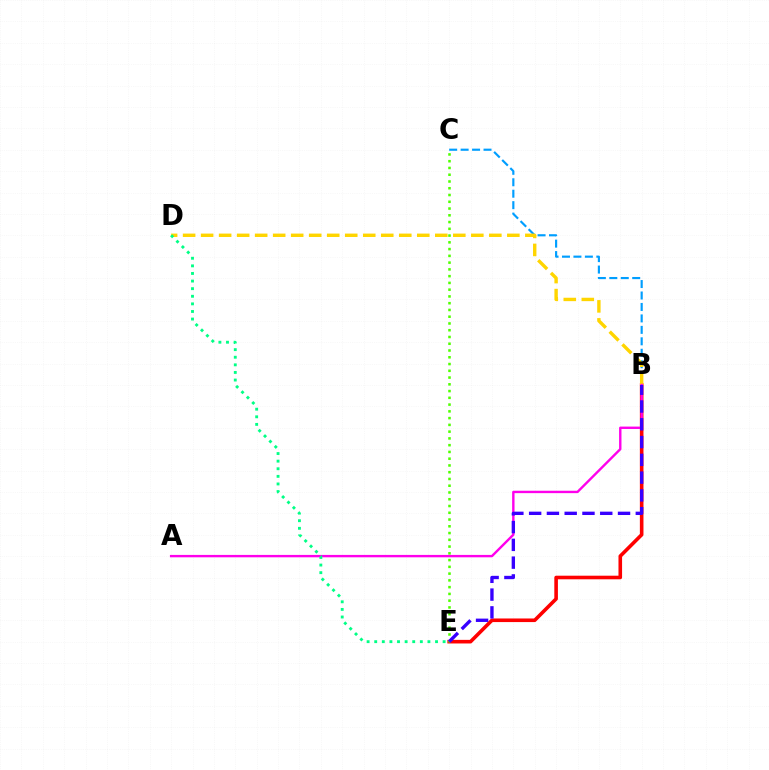{('B', 'C'): [{'color': '#009eff', 'line_style': 'dashed', 'thickness': 1.56}], ('B', 'E'): [{'color': '#ff0000', 'line_style': 'solid', 'thickness': 2.59}, {'color': '#3700ff', 'line_style': 'dashed', 'thickness': 2.42}], ('B', 'D'): [{'color': '#ffd500', 'line_style': 'dashed', 'thickness': 2.45}], ('A', 'B'): [{'color': '#ff00ed', 'line_style': 'solid', 'thickness': 1.73}], ('C', 'E'): [{'color': '#4fff00', 'line_style': 'dotted', 'thickness': 1.84}], ('D', 'E'): [{'color': '#00ff86', 'line_style': 'dotted', 'thickness': 2.07}]}